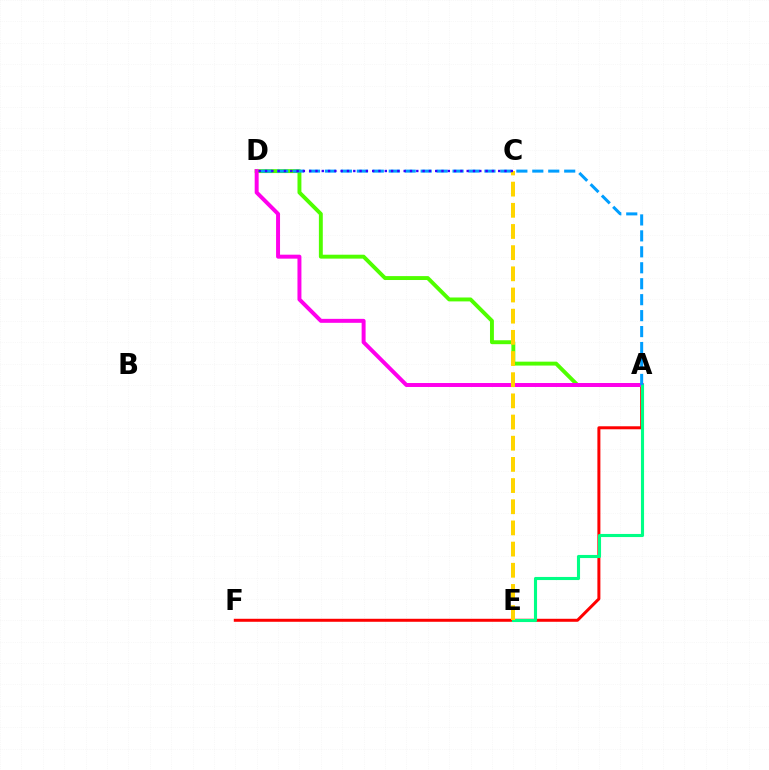{('A', 'F'): [{'color': '#ff0000', 'line_style': 'solid', 'thickness': 2.16}], ('A', 'D'): [{'color': '#4fff00', 'line_style': 'solid', 'thickness': 2.82}, {'color': '#ff00ed', 'line_style': 'solid', 'thickness': 2.85}, {'color': '#009eff', 'line_style': 'dashed', 'thickness': 2.17}], ('A', 'E'): [{'color': '#00ff86', 'line_style': 'solid', 'thickness': 2.23}], ('C', 'E'): [{'color': '#ffd500', 'line_style': 'dashed', 'thickness': 2.88}], ('C', 'D'): [{'color': '#3700ff', 'line_style': 'dotted', 'thickness': 1.71}]}